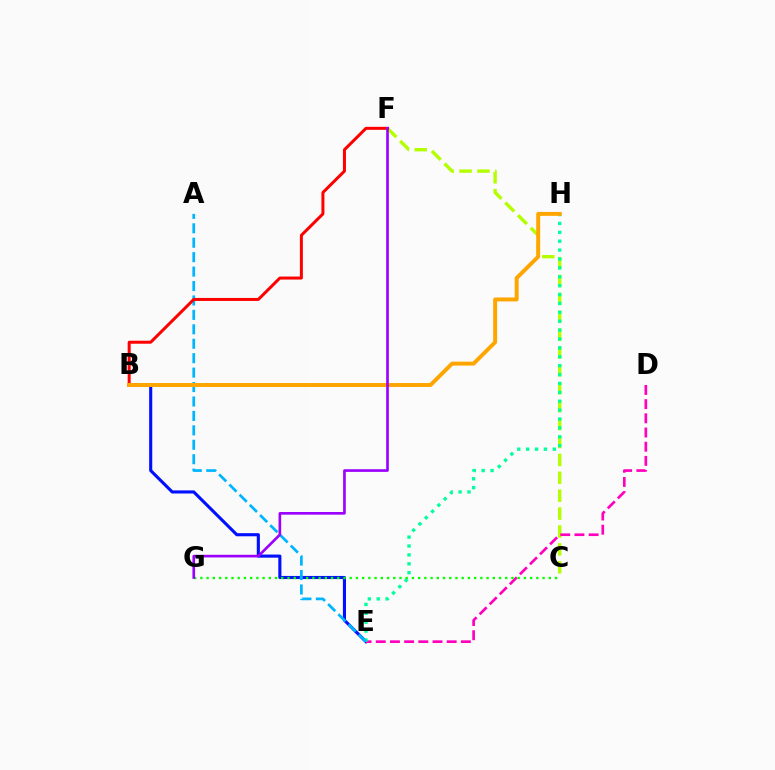{('B', 'E'): [{'color': '#0010ff', 'line_style': 'solid', 'thickness': 2.24}], ('C', 'F'): [{'color': '#b3ff00', 'line_style': 'dashed', 'thickness': 2.43}], ('D', 'E'): [{'color': '#ff00bd', 'line_style': 'dashed', 'thickness': 1.93}], ('E', 'H'): [{'color': '#00ff9d', 'line_style': 'dotted', 'thickness': 2.42}], ('C', 'G'): [{'color': '#08ff00', 'line_style': 'dotted', 'thickness': 1.69}], ('A', 'E'): [{'color': '#00b5ff', 'line_style': 'dashed', 'thickness': 1.96}], ('B', 'F'): [{'color': '#ff0000', 'line_style': 'solid', 'thickness': 2.16}], ('B', 'H'): [{'color': '#ffa500', 'line_style': 'solid', 'thickness': 2.84}], ('F', 'G'): [{'color': '#9b00ff', 'line_style': 'solid', 'thickness': 1.91}]}